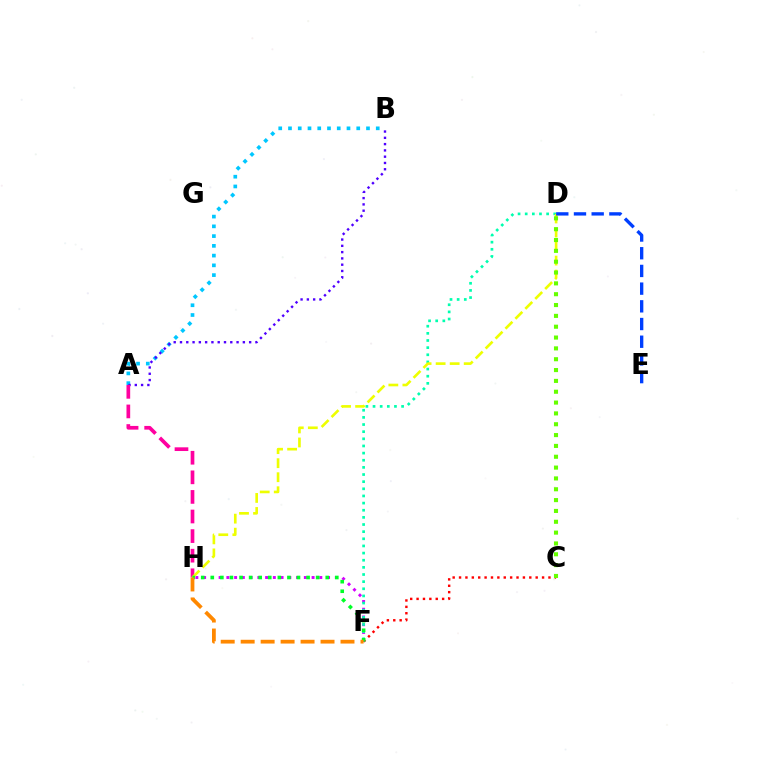{('C', 'F'): [{'color': '#ff0000', 'line_style': 'dotted', 'thickness': 1.74}], ('A', 'B'): [{'color': '#00c7ff', 'line_style': 'dotted', 'thickness': 2.65}, {'color': '#4f00ff', 'line_style': 'dotted', 'thickness': 1.71}], ('F', 'H'): [{'color': '#d600ff', 'line_style': 'dotted', 'thickness': 2.1}, {'color': '#00ff27', 'line_style': 'dotted', 'thickness': 2.6}, {'color': '#ff8800', 'line_style': 'dashed', 'thickness': 2.71}], ('A', 'H'): [{'color': '#ff00a0', 'line_style': 'dashed', 'thickness': 2.66}], ('D', 'F'): [{'color': '#00ffaf', 'line_style': 'dotted', 'thickness': 1.94}], ('D', 'H'): [{'color': '#eeff00', 'line_style': 'dashed', 'thickness': 1.91}], ('C', 'D'): [{'color': '#66ff00', 'line_style': 'dotted', 'thickness': 2.94}], ('D', 'E'): [{'color': '#003fff', 'line_style': 'dashed', 'thickness': 2.4}]}